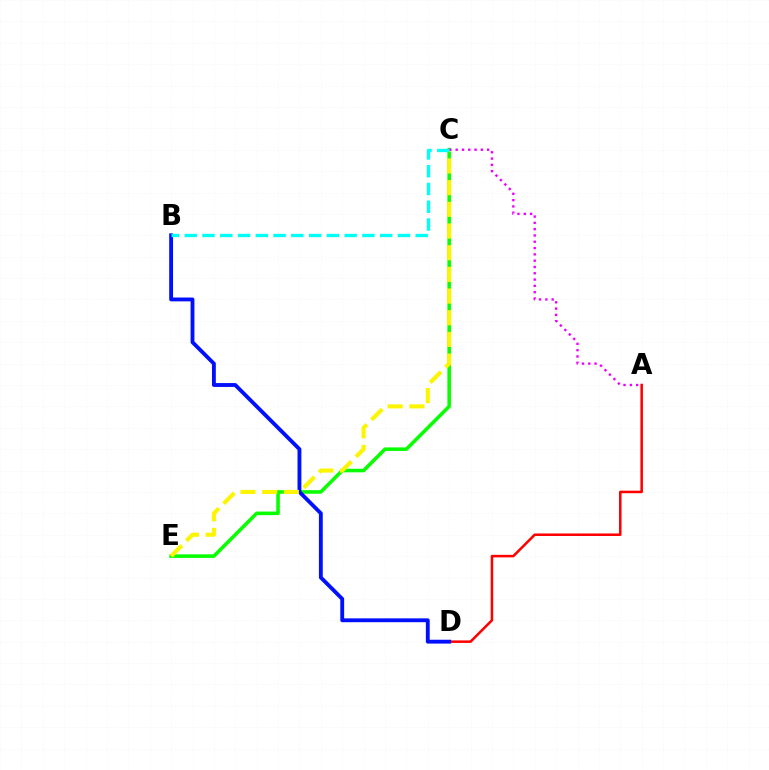{('A', 'D'): [{'color': '#ff0000', 'line_style': 'solid', 'thickness': 1.83}], ('C', 'E'): [{'color': '#08ff00', 'line_style': 'solid', 'thickness': 2.56}, {'color': '#fcf500', 'line_style': 'dashed', 'thickness': 2.95}], ('B', 'D'): [{'color': '#0010ff', 'line_style': 'solid', 'thickness': 2.77}], ('A', 'C'): [{'color': '#ee00ff', 'line_style': 'dotted', 'thickness': 1.71}], ('B', 'C'): [{'color': '#00fff6', 'line_style': 'dashed', 'thickness': 2.41}]}